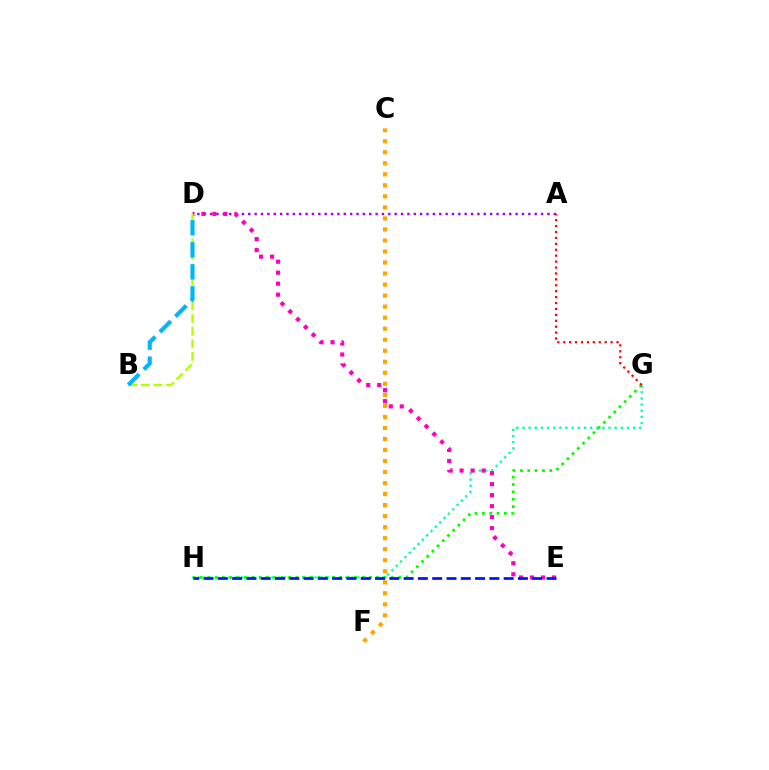{('G', 'H'): [{'color': '#00ff9d', 'line_style': 'dotted', 'thickness': 1.67}, {'color': '#08ff00', 'line_style': 'dotted', 'thickness': 2.0}], ('C', 'F'): [{'color': '#ffa500', 'line_style': 'dotted', 'thickness': 3.0}], ('A', 'D'): [{'color': '#9b00ff', 'line_style': 'dotted', 'thickness': 1.73}], ('A', 'G'): [{'color': '#ff0000', 'line_style': 'dotted', 'thickness': 1.61}], ('D', 'E'): [{'color': '#ff00bd', 'line_style': 'dotted', 'thickness': 2.99}], ('E', 'H'): [{'color': '#0010ff', 'line_style': 'dashed', 'thickness': 1.94}], ('B', 'D'): [{'color': '#b3ff00', 'line_style': 'dashed', 'thickness': 1.72}, {'color': '#00b5ff', 'line_style': 'dashed', 'thickness': 2.99}]}